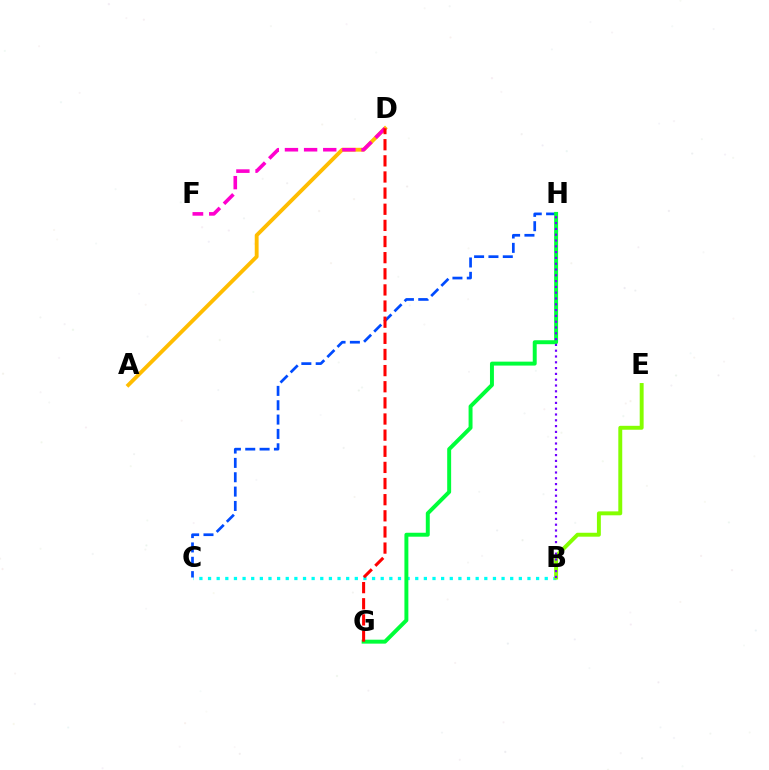{('B', 'C'): [{'color': '#00fff6', 'line_style': 'dotted', 'thickness': 2.35}], ('A', 'D'): [{'color': '#ffbd00', 'line_style': 'solid', 'thickness': 2.78}], ('C', 'H'): [{'color': '#004bff', 'line_style': 'dashed', 'thickness': 1.95}], ('G', 'H'): [{'color': '#00ff39', 'line_style': 'solid', 'thickness': 2.84}], ('B', 'E'): [{'color': '#84ff00', 'line_style': 'solid', 'thickness': 2.83}], ('B', 'H'): [{'color': '#7200ff', 'line_style': 'dotted', 'thickness': 1.58}], ('D', 'F'): [{'color': '#ff00cf', 'line_style': 'dashed', 'thickness': 2.6}], ('D', 'G'): [{'color': '#ff0000', 'line_style': 'dashed', 'thickness': 2.19}]}